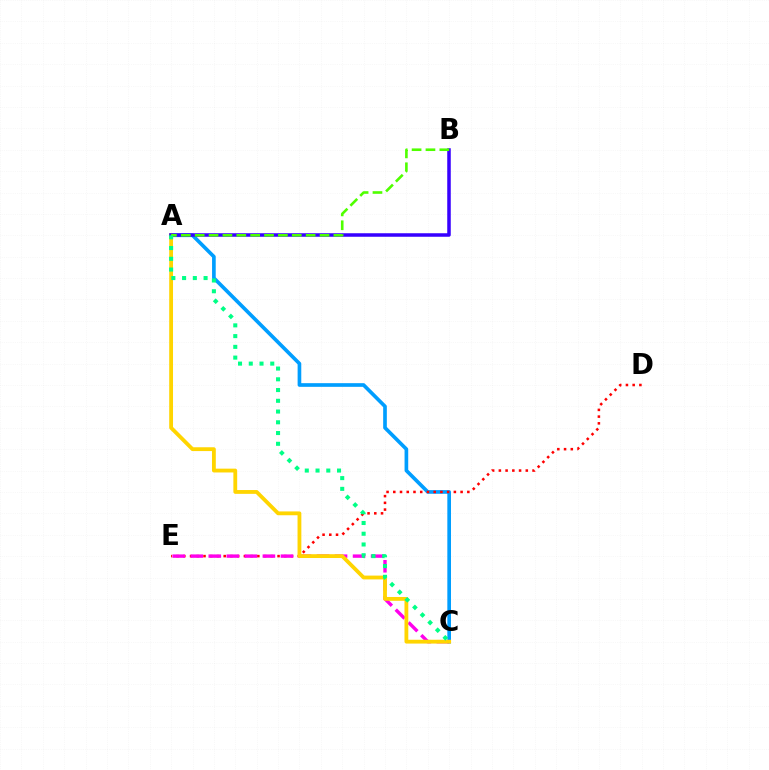{('A', 'C'): [{'color': '#009eff', 'line_style': 'solid', 'thickness': 2.64}, {'color': '#ffd500', 'line_style': 'solid', 'thickness': 2.75}, {'color': '#00ff86', 'line_style': 'dotted', 'thickness': 2.92}], ('D', 'E'): [{'color': '#ff0000', 'line_style': 'dotted', 'thickness': 1.83}], ('C', 'E'): [{'color': '#ff00ed', 'line_style': 'dashed', 'thickness': 2.45}], ('A', 'B'): [{'color': '#3700ff', 'line_style': 'solid', 'thickness': 2.53}, {'color': '#4fff00', 'line_style': 'dashed', 'thickness': 1.88}]}